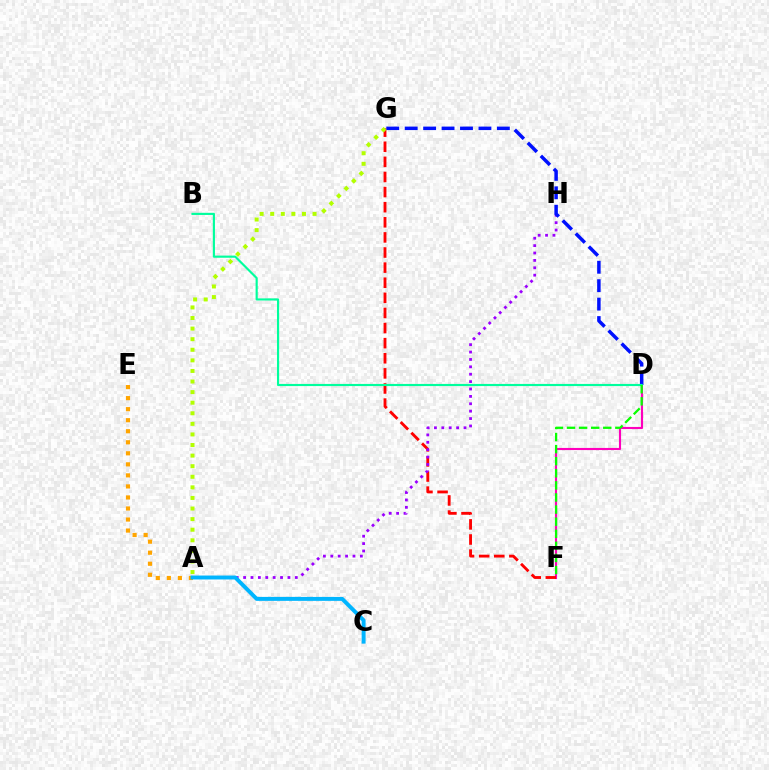{('D', 'F'): [{'color': '#ff00bd', 'line_style': 'solid', 'thickness': 1.53}, {'color': '#08ff00', 'line_style': 'dashed', 'thickness': 1.64}], ('F', 'G'): [{'color': '#ff0000', 'line_style': 'dashed', 'thickness': 2.05}], ('A', 'E'): [{'color': '#ffa500', 'line_style': 'dotted', 'thickness': 3.0}], ('A', 'H'): [{'color': '#9b00ff', 'line_style': 'dotted', 'thickness': 2.01}], ('D', 'G'): [{'color': '#0010ff', 'line_style': 'dashed', 'thickness': 2.5}], ('A', 'C'): [{'color': '#00b5ff', 'line_style': 'solid', 'thickness': 2.84}], ('A', 'G'): [{'color': '#b3ff00', 'line_style': 'dotted', 'thickness': 2.88}], ('B', 'D'): [{'color': '#00ff9d', 'line_style': 'solid', 'thickness': 1.55}]}